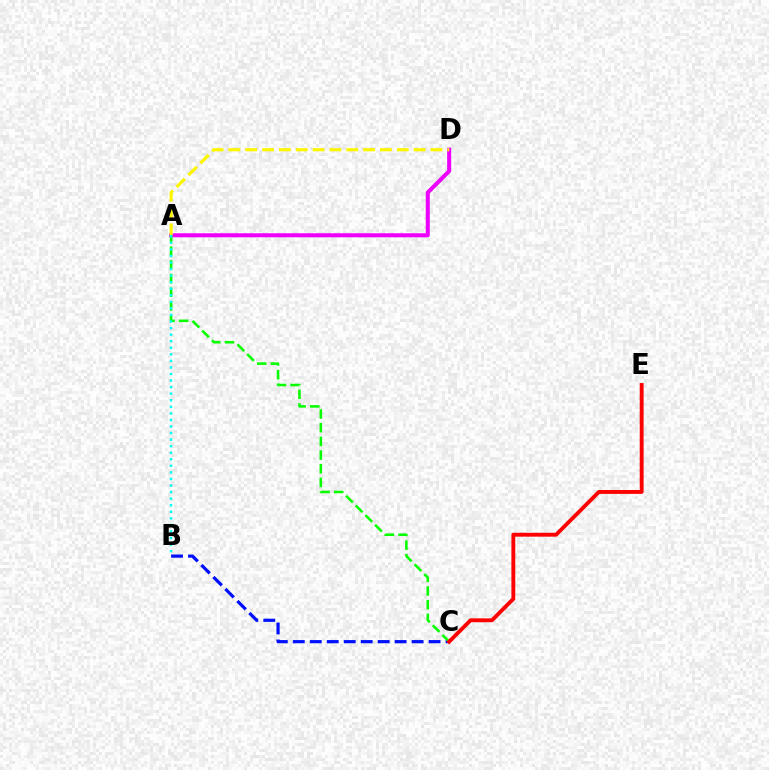{('B', 'C'): [{'color': '#0010ff', 'line_style': 'dashed', 'thickness': 2.31}], ('A', 'D'): [{'color': '#ee00ff', 'line_style': 'solid', 'thickness': 2.9}, {'color': '#fcf500', 'line_style': 'dashed', 'thickness': 2.29}], ('A', 'C'): [{'color': '#08ff00', 'line_style': 'dashed', 'thickness': 1.86}], ('C', 'E'): [{'color': '#ff0000', 'line_style': 'solid', 'thickness': 2.79}], ('A', 'B'): [{'color': '#00fff6', 'line_style': 'dotted', 'thickness': 1.78}]}